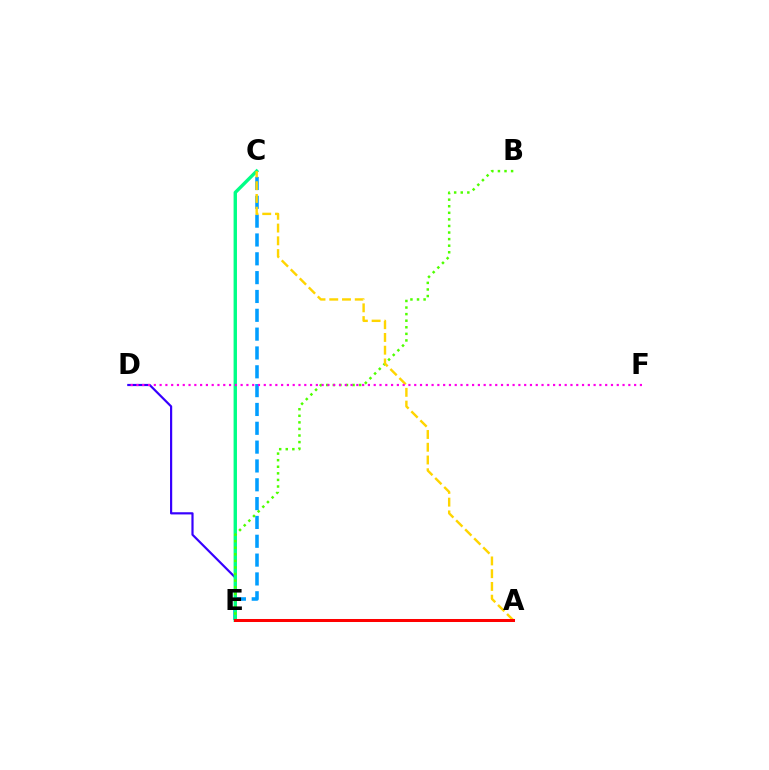{('D', 'E'): [{'color': '#3700ff', 'line_style': 'solid', 'thickness': 1.58}], ('C', 'E'): [{'color': '#009eff', 'line_style': 'dashed', 'thickness': 2.56}, {'color': '#00ff86', 'line_style': 'solid', 'thickness': 2.44}], ('B', 'E'): [{'color': '#4fff00', 'line_style': 'dotted', 'thickness': 1.79}], ('A', 'C'): [{'color': '#ffd500', 'line_style': 'dashed', 'thickness': 1.73}], ('A', 'E'): [{'color': '#ff0000', 'line_style': 'solid', 'thickness': 2.17}], ('D', 'F'): [{'color': '#ff00ed', 'line_style': 'dotted', 'thickness': 1.57}]}